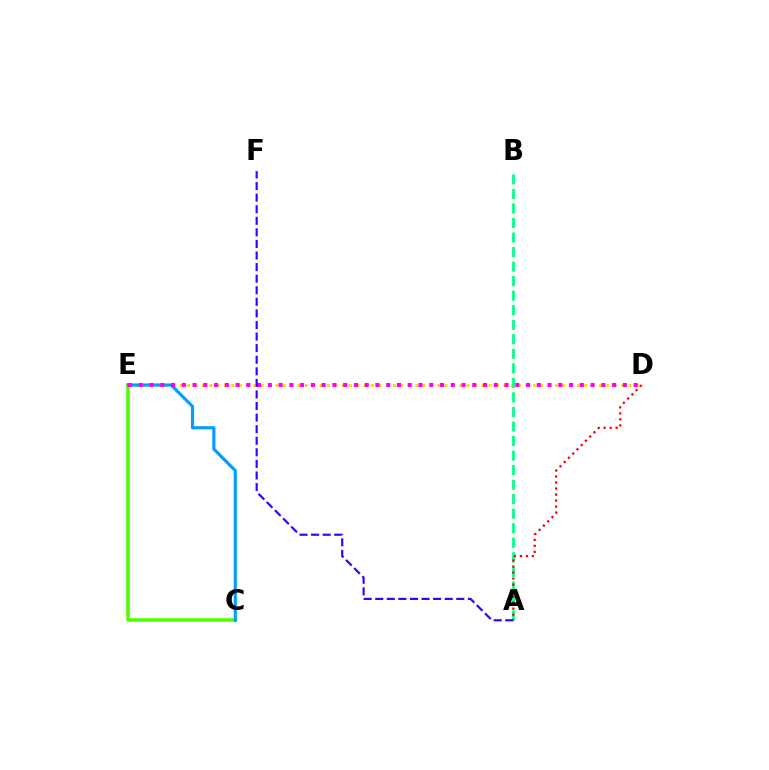{('C', 'E'): [{'color': '#4fff00', 'line_style': 'solid', 'thickness': 2.54}, {'color': '#009eff', 'line_style': 'solid', 'thickness': 2.26}], ('D', 'E'): [{'color': '#ffd500', 'line_style': 'dotted', 'thickness': 2.0}, {'color': '#ff00ed', 'line_style': 'dotted', 'thickness': 2.92}], ('A', 'B'): [{'color': '#00ff86', 'line_style': 'dashed', 'thickness': 1.97}], ('A', 'D'): [{'color': '#ff0000', 'line_style': 'dotted', 'thickness': 1.63}], ('A', 'F'): [{'color': '#3700ff', 'line_style': 'dashed', 'thickness': 1.57}]}